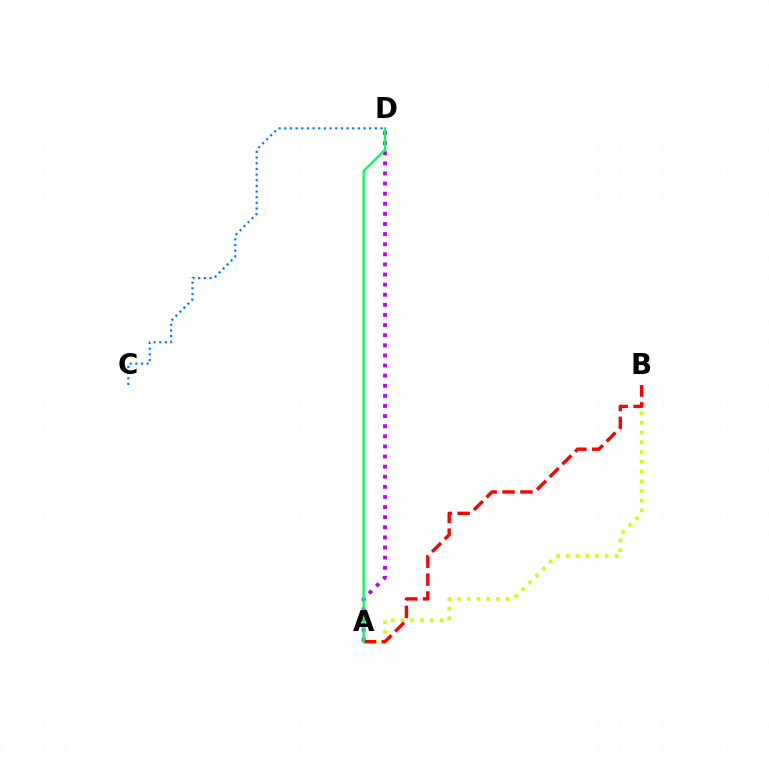{('C', 'D'): [{'color': '#0074ff', 'line_style': 'dotted', 'thickness': 1.54}], ('A', 'B'): [{'color': '#d1ff00', 'line_style': 'dotted', 'thickness': 2.65}, {'color': '#ff0000', 'line_style': 'dashed', 'thickness': 2.43}], ('A', 'D'): [{'color': '#b900ff', 'line_style': 'dotted', 'thickness': 2.75}, {'color': '#00ff5c', 'line_style': 'solid', 'thickness': 1.69}]}